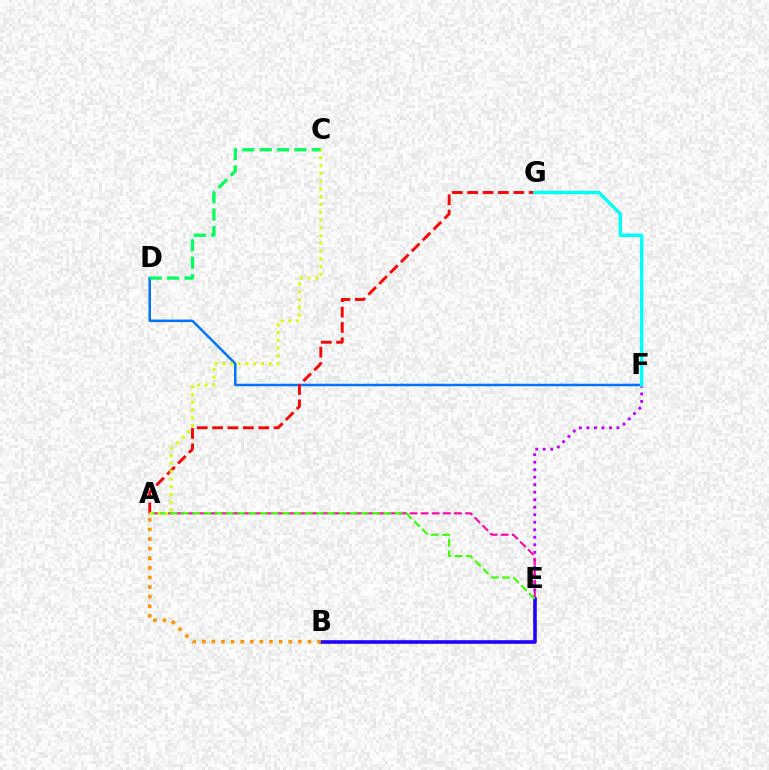{('E', 'F'): [{'color': '#b900ff', 'line_style': 'dotted', 'thickness': 2.04}], ('D', 'F'): [{'color': '#0074ff', 'line_style': 'solid', 'thickness': 1.82}], ('A', 'E'): [{'color': '#ff00ac', 'line_style': 'dashed', 'thickness': 1.51}, {'color': '#3dff00', 'line_style': 'dashed', 'thickness': 1.53}], ('B', 'E'): [{'color': '#2500ff', 'line_style': 'solid', 'thickness': 2.6}], ('A', 'G'): [{'color': '#ff0000', 'line_style': 'dashed', 'thickness': 2.09}], ('C', 'D'): [{'color': '#00ff5c', 'line_style': 'dashed', 'thickness': 2.36}], ('F', 'G'): [{'color': '#00fff6', 'line_style': 'solid', 'thickness': 2.46}], ('A', 'C'): [{'color': '#d1ff00', 'line_style': 'dotted', 'thickness': 2.11}], ('A', 'B'): [{'color': '#ff9400', 'line_style': 'dotted', 'thickness': 2.61}]}